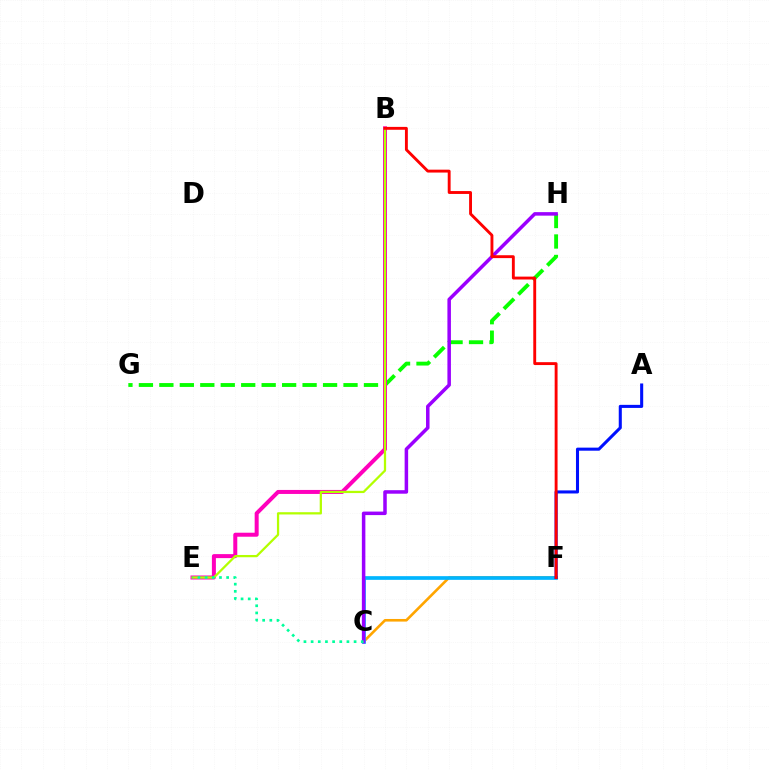{('C', 'F'): [{'color': '#ffa500', 'line_style': 'solid', 'thickness': 1.89}, {'color': '#00b5ff', 'line_style': 'solid', 'thickness': 2.66}], ('G', 'H'): [{'color': '#08ff00', 'line_style': 'dashed', 'thickness': 2.78}], ('A', 'F'): [{'color': '#0010ff', 'line_style': 'solid', 'thickness': 2.21}], ('B', 'E'): [{'color': '#ff00bd', 'line_style': 'solid', 'thickness': 2.88}, {'color': '#b3ff00', 'line_style': 'solid', 'thickness': 1.63}], ('C', 'H'): [{'color': '#9b00ff', 'line_style': 'solid', 'thickness': 2.53}], ('C', 'E'): [{'color': '#00ff9d', 'line_style': 'dotted', 'thickness': 1.95}], ('B', 'F'): [{'color': '#ff0000', 'line_style': 'solid', 'thickness': 2.08}]}